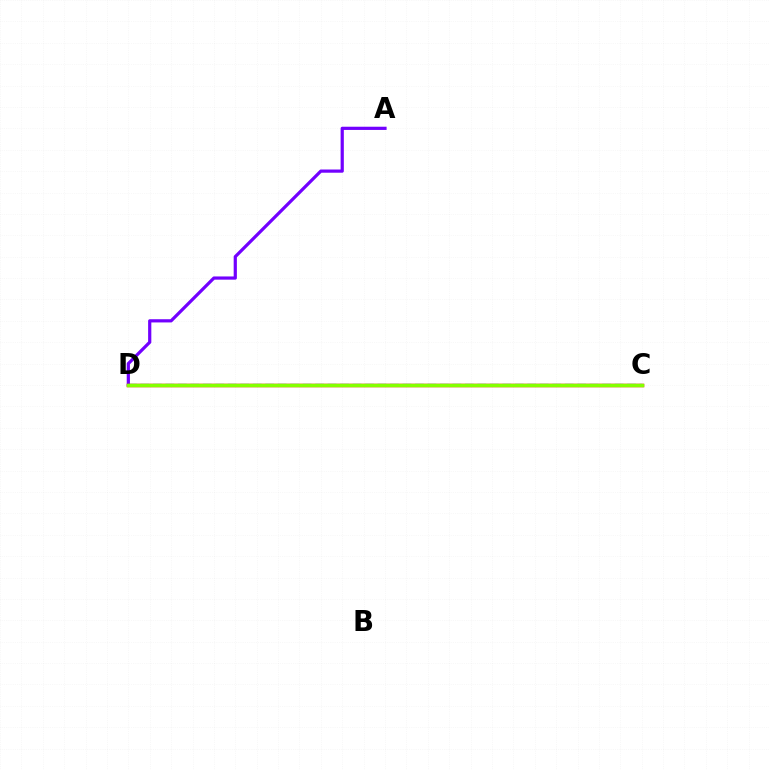{('A', 'D'): [{'color': '#7200ff', 'line_style': 'solid', 'thickness': 2.31}], ('C', 'D'): [{'color': '#00fff6', 'line_style': 'dashed', 'thickness': 1.7}, {'color': '#ff0000', 'line_style': 'solid', 'thickness': 2.49}, {'color': '#84ff00', 'line_style': 'solid', 'thickness': 2.49}]}